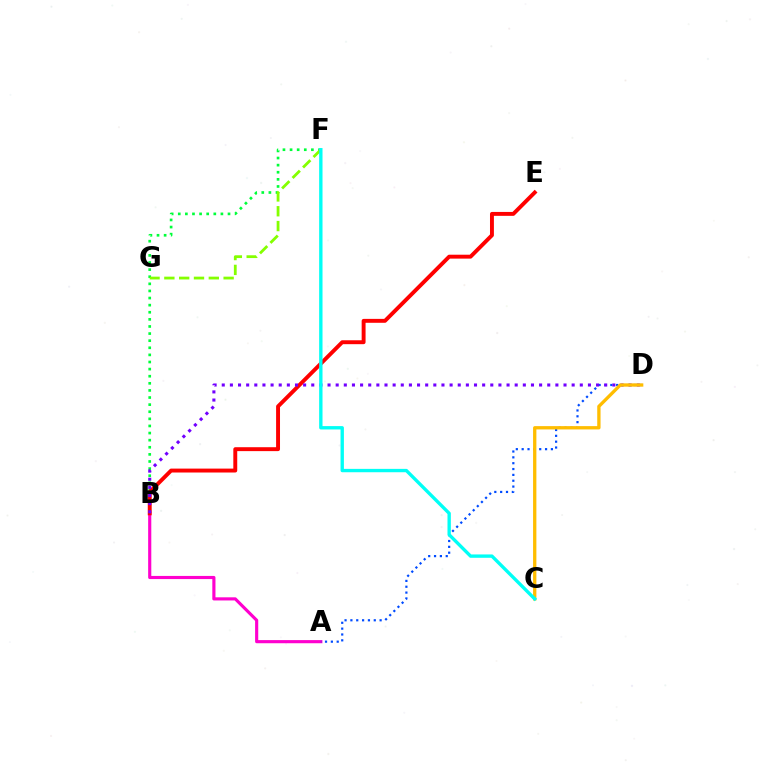{('A', 'B'): [{'color': '#ff00cf', 'line_style': 'solid', 'thickness': 2.26}], ('B', 'F'): [{'color': '#00ff39', 'line_style': 'dotted', 'thickness': 1.93}], ('F', 'G'): [{'color': '#84ff00', 'line_style': 'dashed', 'thickness': 2.01}], ('B', 'E'): [{'color': '#ff0000', 'line_style': 'solid', 'thickness': 2.82}], ('A', 'D'): [{'color': '#004bff', 'line_style': 'dotted', 'thickness': 1.59}], ('B', 'D'): [{'color': '#7200ff', 'line_style': 'dotted', 'thickness': 2.21}], ('C', 'D'): [{'color': '#ffbd00', 'line_style': 'solid', 'thickness': 2.39}], ('C', 'F'): [{'color': '#00fff6', 'line_style': 'solid', 'thickness': 2.42}]}